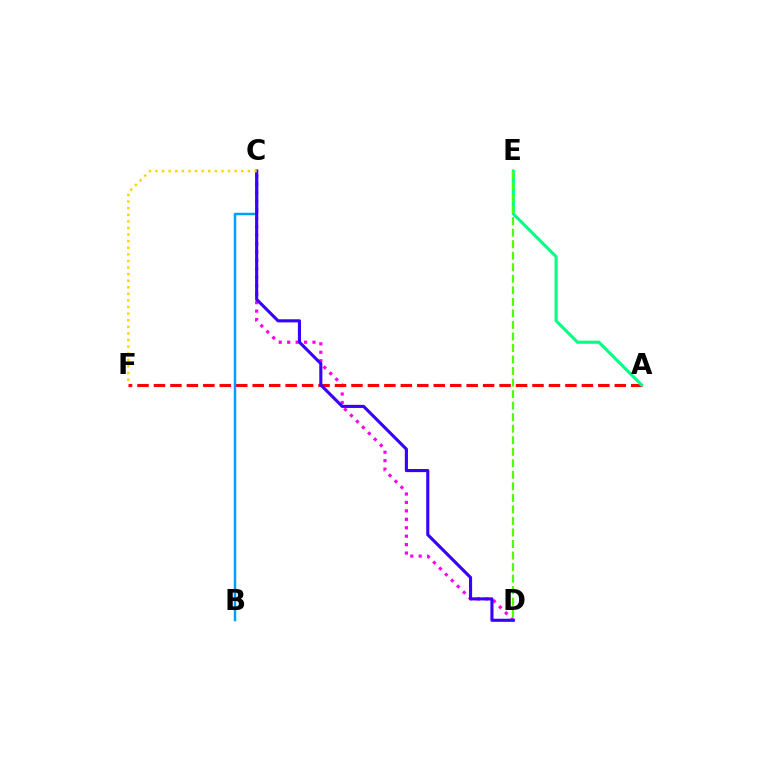{('C', 'D'): [{'color': '#ff00ed', 'line_style': 'dotted', 'thickness': 2.29}, {'color': '#3700ff', 'line_style': 'solid', 'thickness': 2.24}], ('A', 'F'): [{'color': '#ff0000', 'line_style': 'dashed', 'thickness': 2.24}], ('A', 'E'): [{'color': '#00ff86', 'line_style': 'solid', 'thickness': 2.23}], ('B', 'C'): [{'color': '#009eff', 'line_style': 'solid', 'thickness': 1.79}], ('D', 'E'): [{'color': '#4fff00', 'line_style': 'dashed', 'thickness': 1.57}], ('C', 'F'): [{'color': '#ffd500', 'line_style': 'dotted', 'thickness': 1.79}]}